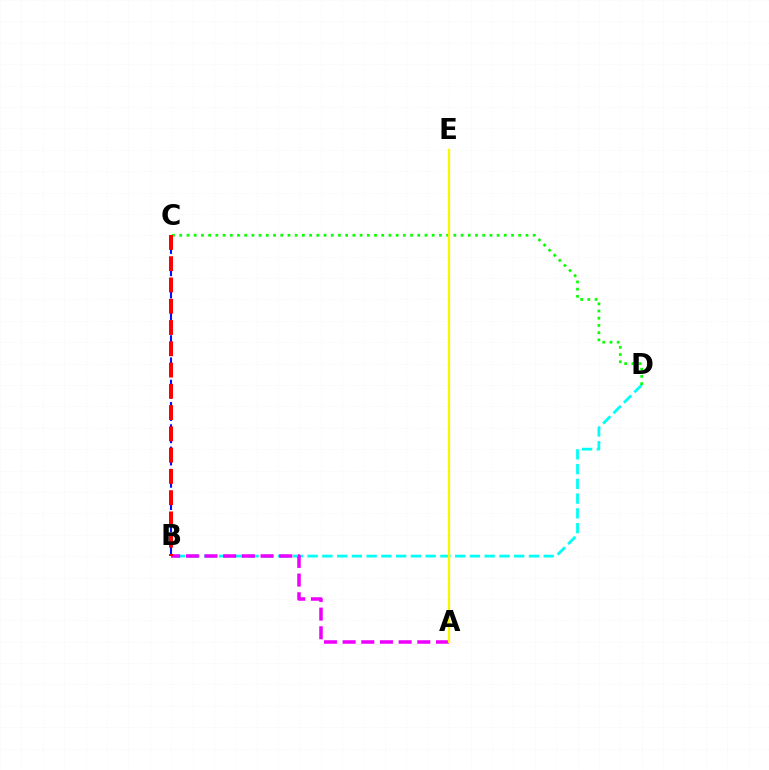{('B', 'D'): [{'color': '#00fff6', 'line_style': 'dashed', 'thickness': 2.0}], ('A', 'B'): [{'color': '#ee00ff', 'line_style': 'dashed', 'thickness': 2.54}], ('C', 'D'): [{'color': '#08ff00', 'line_style': 'dotted', 'thickness': 1.96}], ('B', 'C'): [{'color': '#0010ff', 'line_style': 'dashed', 'thickness': 1.51}, {'color': '#ff0000', 'line_style': 'dashed', 'thickness': 2.89}], ('A', 'E'): [{'color': '#fcf500', 'line_style': 'solid', 'thickness': 1.66}]}